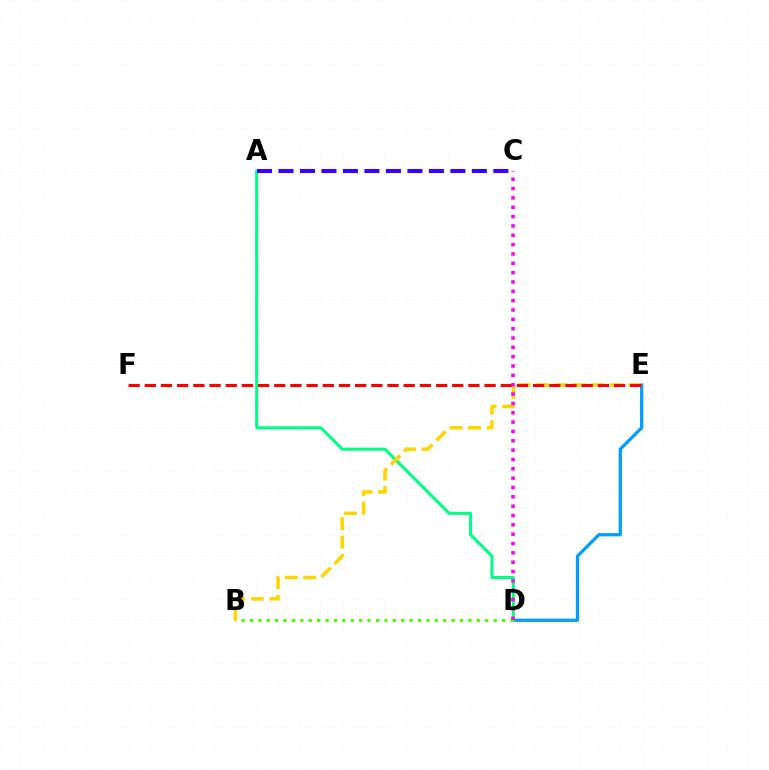{('D', 'E'): [{'color': '#009eff', 'line_style': 'solid', 'thickness': 2.34}], ('A', 'D'): [{'color': '#00ff86', 'line_style': 'solid', 'thickness': 2.18}], ('B', 'D'): [{'color': '#4fff00', 'line_style': 'dotted', 'thickness': 2.28}], ('B', 'E'): [{'color': '#ffd500', 'line_style': 'dashed', 'thickness': 2.51}], ('E', 'F'): [{'color': '#ff0000', 'line_style': 'dashed', 'thickness': 2.2}], ('C', 'D'): [{'color': '#ff00ed', 'line_style': 'dotted', 'thickness': 2.54}], ('A', 'C'): [{'color': '#3700ff', 'line_style': 'dashed', 'thickness': 2.92}]}